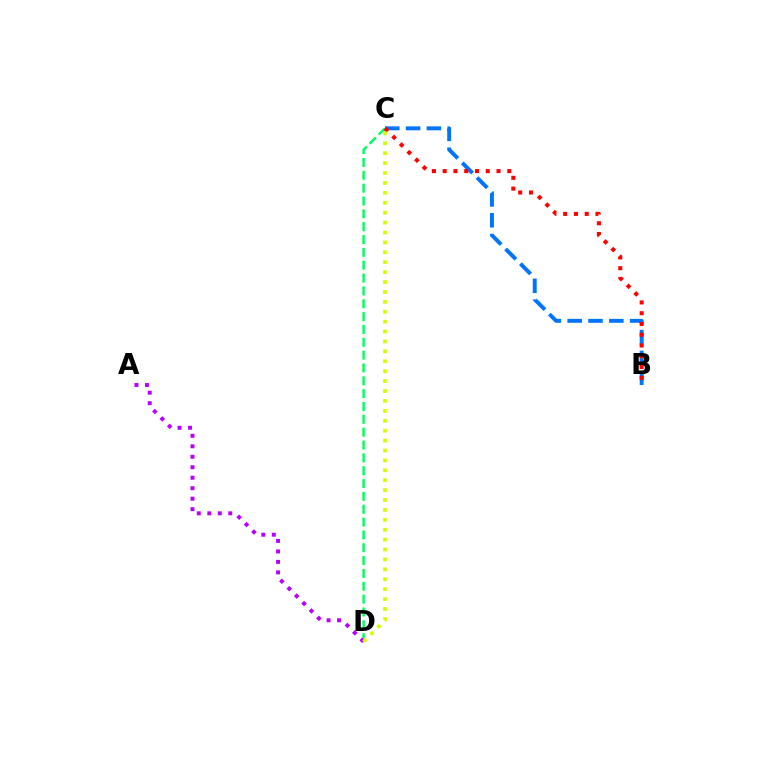{('C', 'D'): [{'color': '#00ff5c', 'line_style': 'dashed', 'thickness': 1.74}, {'color': '#d1ff00', 'line_style': 'dotted', 'thickness': 2.69}], ('B', 'C'): [{'color': '#0074ff', 'line_style': 'dashed', 'thickness': 2.83}, {'color': '#ff0000', 'line_style': 'dotted', 'thickness': 2.93}], ('A', 'D'): [{'color': '#b900ff', 'line_style': 'dotted', 'thickness': 2.85}]}